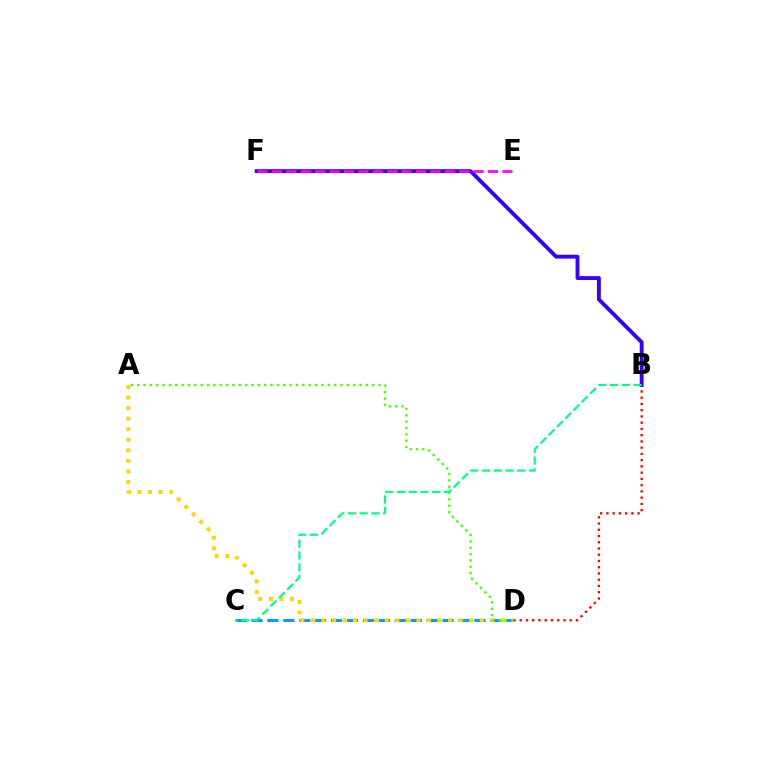{('B', 'D'): [{'color': '#ff0000', 'line_style': 'dotted', 'thickness': 1.7}], ('B', 'F'): [{'color': '#3700ff', 'line_style': 'solid', 'thickness': 2.78}], ('C', 'D'): [{'color': '#009eff', 'line_style': 'dashed', 'thickness': 2.16}], ('A', 'D'): [{'color': '#ffd500', 'line_style': 'dotted', 'thickness': 2.87}, {'color': '#4fff00', 'line_style': 'dotted', 'thickness': 1.73}], ('E', 'F'): [{'color': '#ff00ed', 'line_style': 'dashed', 'thickness': 1.96}], ('B', 'C'): [{'color': '#00ff86', 'line_style': 'dashed', 'thickness': 1.59}]}